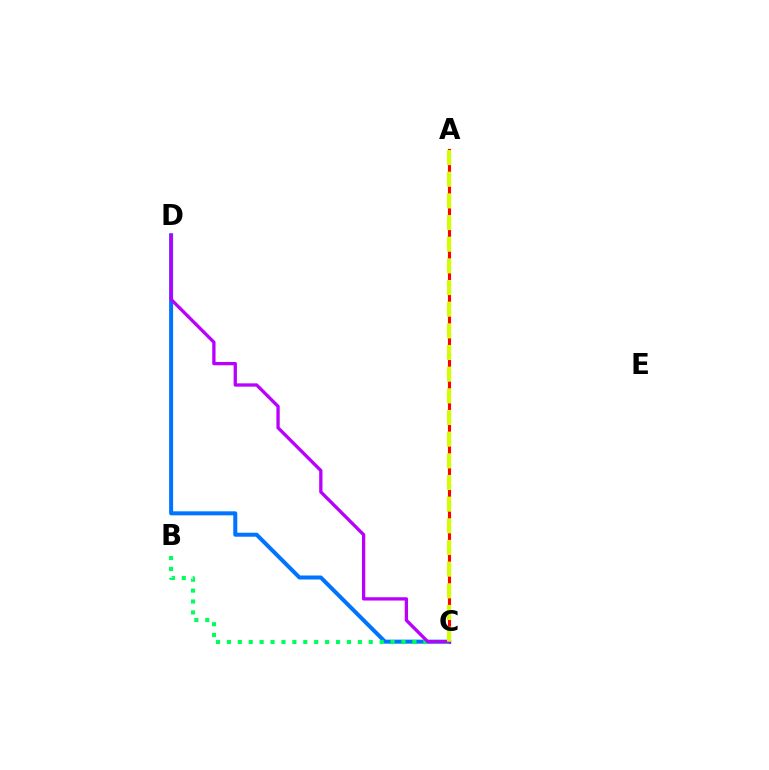{('A', 'C'): [{'color': '#ff0000', 'line_style': 'solid', 'thickness': 2.24}, {'color': '#d1ff00', 'line_style': 'dashed', 'thickness': 2.94}], ('C', 'D'): [{'color': '#0074ff', 'line_style': 'solid', 'thickness': 2.89}, {'color': '#b900ff', 'line_style': 'solid', 'thickness': 2.38}], ('B', 'C'): [{'color': '#00ff5c', 'line_style': 'dotted', 'thickness': 2.96}]}